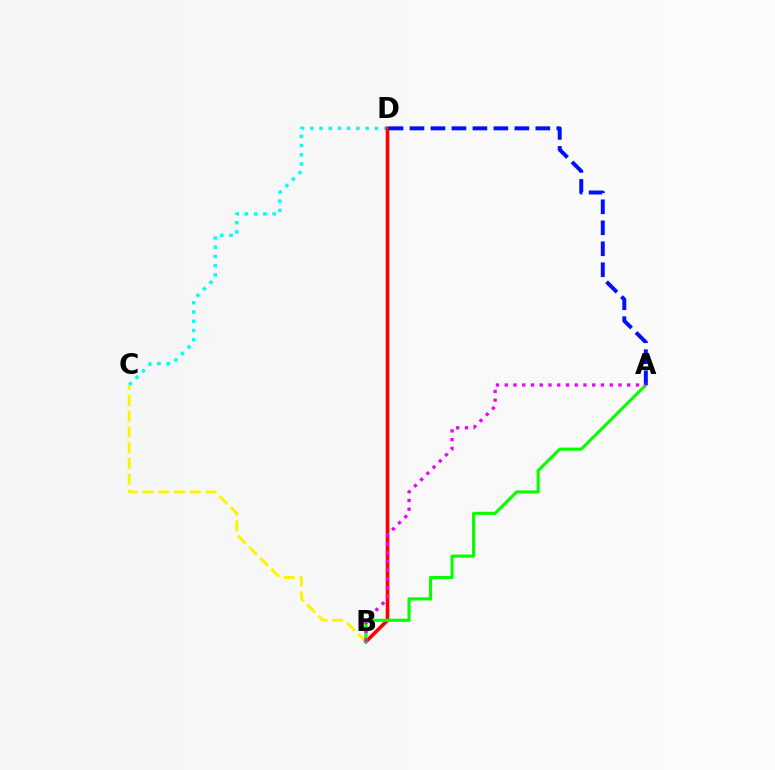{('C', 'D'): [{'color': '#00fff6', 'line_style': 'dotted', 'thickness': 2.51}], ('B', 'C'): [{'color': '#fcf500', 'line_style': 'dashed', 'thickness': 2.14}], ('B', 'D'): [{'color': '#ff0000', 'line_style': 'solid', 'thickness': 2.61}], ('A', 'B'): [{'color': '#08ff00', 'line_style': 'solid', 'thickness': 2.23}, {'color': '#ee00ff', 'line_style': 'dotted', 'thickness': 2.38}], ('A', 'D'): [{'color': '#0010ff', 'line_style': 'dashed', 'thickness': 2.85}]}